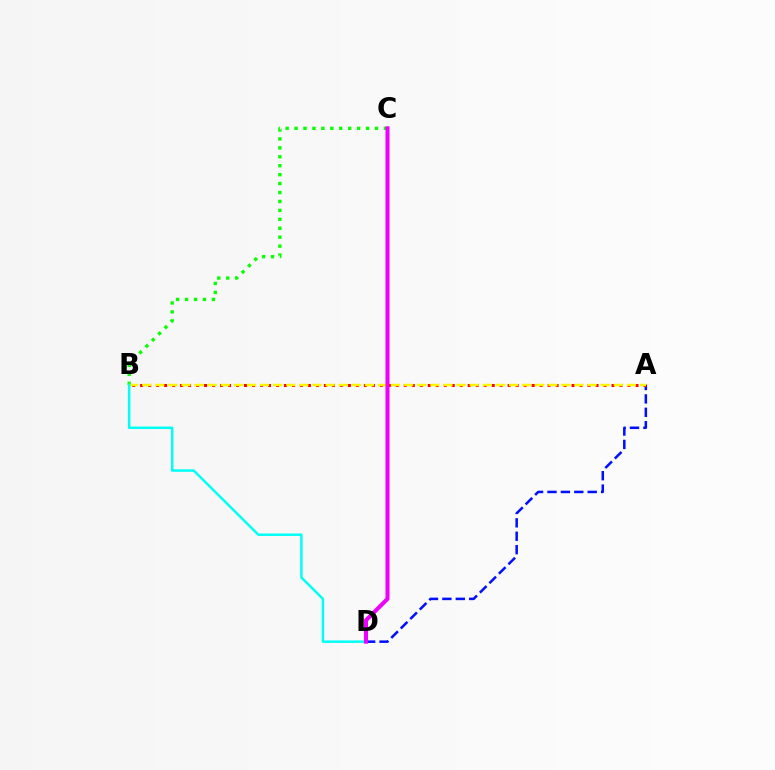{('A', 'D'): [{'color': '#0010ff', 'line_style': 'dashed', 'thickness': 1.82}], ('B', 'C'): [{'color': '#08ff00', 'line_style': 'dotted', 'thickness': 2.43}], ('A', 'B'): [{'color': '#ff0000', 'line_style': 'dotted', 'thickness': 2.17}, {'color': '#fcf500', 'line_style': 'dashed', 'thickness': 1.78}], ('B', 'D'): [{'color': '#00fff6', 'line_style': 'solid', 'thickness': 1.78}], ('C', 'D'): [{'color': '#ee00ff', 'line_style': 'solid', 'thickness': 2.92}]}